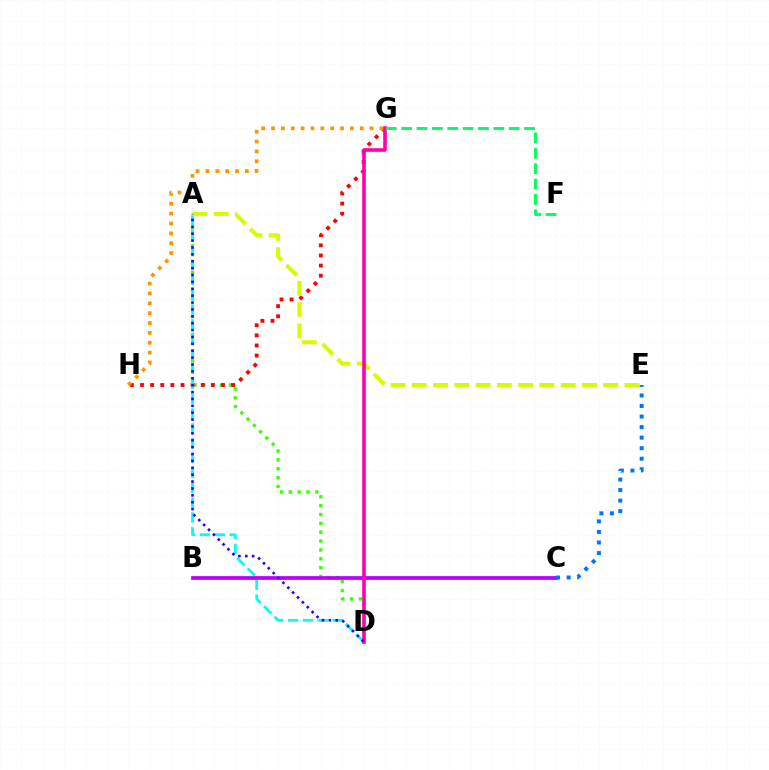{('A', 'D'): [{'color': '#3dff00', 'line_style': 'dotted', 'thickness': 2.41}, {'color': '#00fff6', 'line_style': 'dashed', 'thickness': 2.02}, {'color': '#2500ff', 'line_style': 'dotted', 'thickness': 1.87}], ('G', 'H'): [{'color': '#ff0000', 'line_style': 'dotted', 'thickness': 2.75}, {'color': '#ff9400', 'line_style': 'dotted', 'thickness': 2.68}], ('A', 'E'): [{'color': '#d1ff00', 'line_style': 'dashed', 'thickness': 2.89}], ('B', 'C'): [{'color': '#b900ff', 'line_style': 'solid', 'thickness': 2.68}], ('D', 'G'): [{'color': '#ff00ac', 'line_style': 'solid', 'thickness': 2.6}], ('F', 'G'): [{'color': '#00ff5c', 'line_style': 'dashed', 'thickness': 2.09}], ('C', 'E'): [{'color': '#0074ff', 'line_style': 'dotted', 'thickness': 2.87}]}